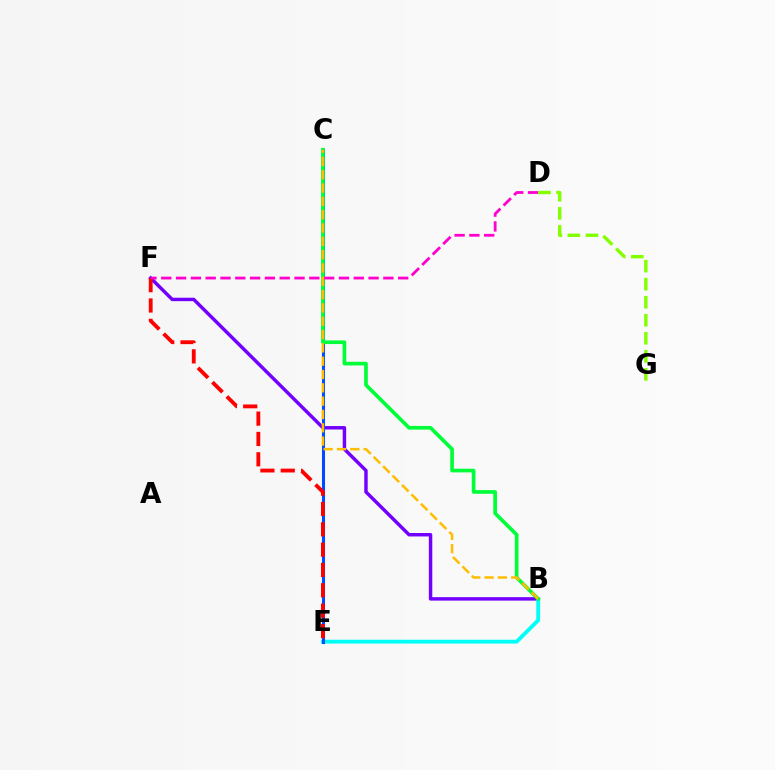{('B', 'F'): [{'color': '#7200ff', 'line_style': 'solid', 'thickness': 2.48}], ('B', 'E'): [{'color': '#00fff6', 'line_style': 'solid', 'thickness': 2.78}], ('C', 'E'): [{'color': '#004bff', 'line_style': 'solid', 'thickness': 2.19}], ('B', 'C'): [{'color': '#00ff39', 'line_style': 'solid', 'thickness': 2.65}, {'color': '#ffbd00', 'line_style': 'dashed', 'thickness': 1.81}], ('E', 'F'): [{'color': '#ff0000', 'line_style': 'dashed', 'thickness': 2.76}], ('D', 'F'): [{'color': '#ff00cf', 'line_style': 'dashed', 'thickness': 2.01}], ('D', 'G'): [{'color': '#84ff00', 'line_style': 'dashed', 'thickness': 2.45}]}